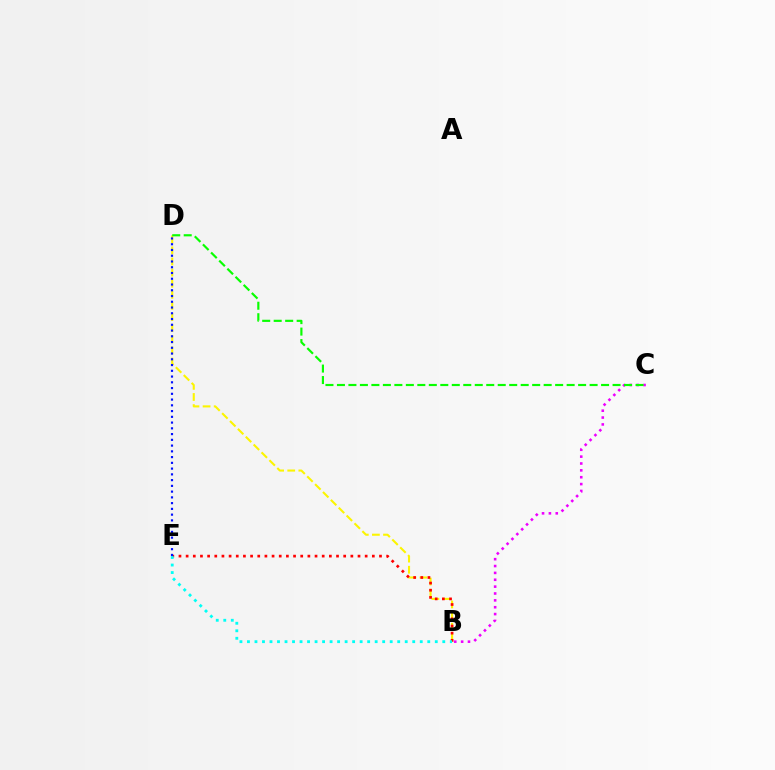{('B', 'D'): [{'color': '#fcf500', 'line_style': 'dashed', 'thickness': 1.51}], ('B', 'C'): [{'color': '#ee00ff', 'line_style': 'dotted', 'thickness': 1.86}], ('B', 'E'): [{'color': '#ff0000', 'line_style': 'dotted', 'thickness': 1.95}, {'color': '#00fff6', 'line_style': 'dotted', 'thickness': 2.04}], ('D', 'E'): [{'color': '#0010ff', 'line_style': 'dotted', 'thickness': 1.56}], ('C', 'D'): [{'color': '#08ff00', 'line_style': 'dashed', 'thickness': 1.56}]}